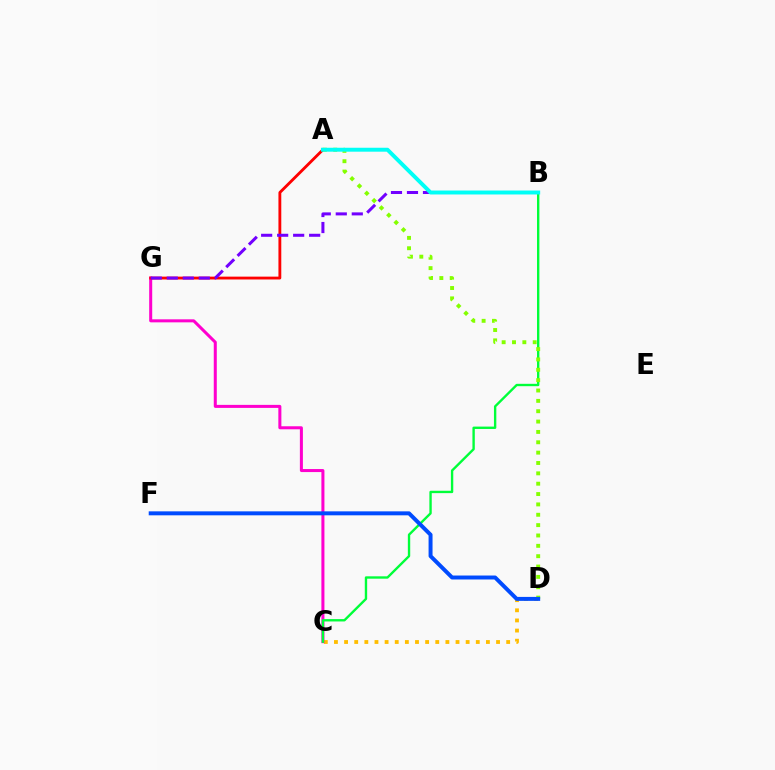{('C', 'D'): [{'color': '#ffbd00', 'line_style': 'dotted', 'thickness': 2.75}], ('C', 'G'): [{'color': '#ff00cf', 'line_style': 'solid', 'thickness': 2.18}], ('B', 'C'): [{'color': '#00ff39', 'line_style': 'solid', 'thickness': 1.71}], ('A', 'G'): [{'color': '#ff0000', 'line_style': 'solid', 'thickness': 2.05}], ('B', 'G'): [{'color': '#7200ff', 'line_style': 'dashed', 'thickness': 2.17}], ('A', 'D'): [{'color': '#84ff00', 'line_style': 'dotted', 'thickness': 2.81}], ('D', 'F'): [{'color': '#004bff', 'line_style': 'solid', 'thickness': 2.85}], ('A', 'B'): [{'color': '#00fff6', 'line_style': 'solid', 'thickness': 2.83}]}